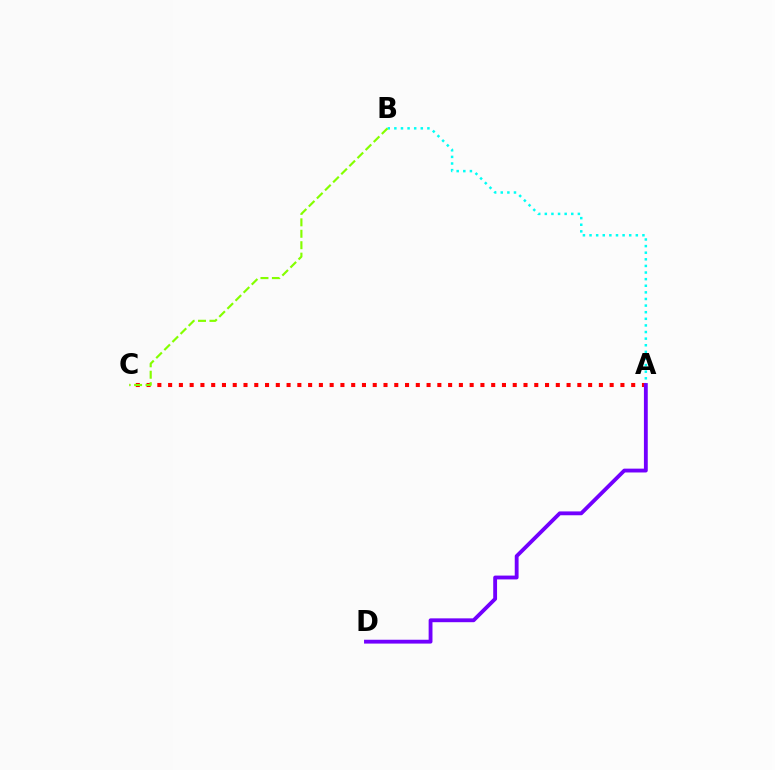{('A', 'C'): [{'color': '#ff0000', 'line_style': 'dotted', 'thickness': 2.93}], ('A', 'B'): [{'color': '#00fff6', 'line_style': 'dotted', 'thickness': 1.8}], ('A', 'D'): [{'color': '#7200ff', 'line_style': 'solid', 'thickness': 2.76}], ('B', 'C'): [{'color': '#84ff00', 'line_style': 'dashed', 'thickness': 1.55}]}